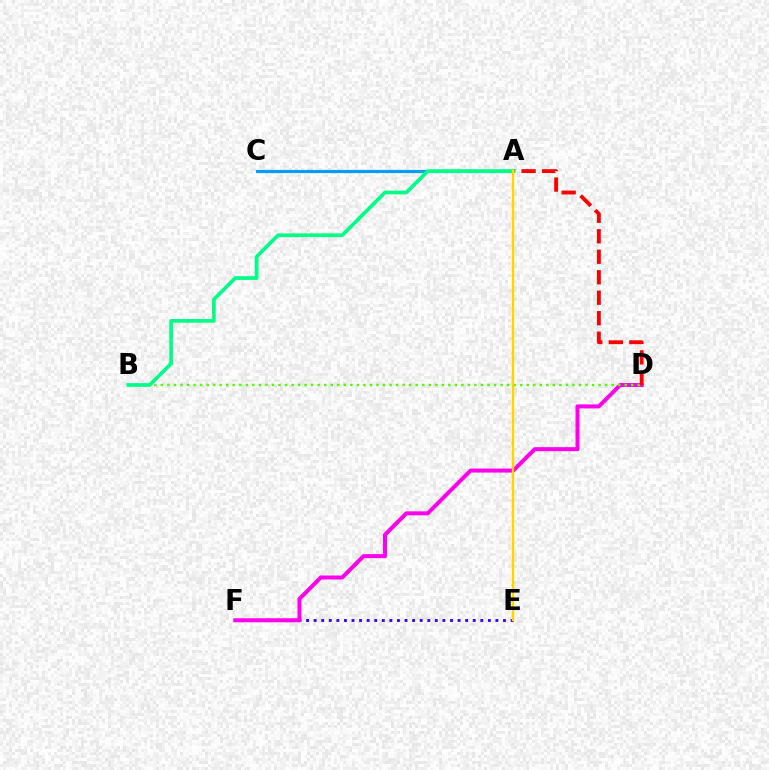{('E', 'F'): [{'color': '#3700ff', 'line_style': 'dotted', 'thickness': 2.06}], ('D', 'F'): [{'color': '#ff00ed', 'line_style': 'solid', 'thickness': 2.89}], ('A', 'C'): [{'color': '#009eff', 'line_style': 'solid', 'thickness': 2.28}], ('B', 'D'): [{'color': '#4fff00', 'line_style': 'dotted', 'thickness': 1.77}], ('A', 'D'): [{'color': '#ff0000', 'line_style': 'dashed', 'thickness': 2.78}], ('A', 'B'): [{'color': '#00ff86', 'line_style': 'solid', 'thickness': 2.67}], ('A', 'E'): [{'color': '#ffd500', 'line_style': 'solid', 'thickness': 1.7}]}